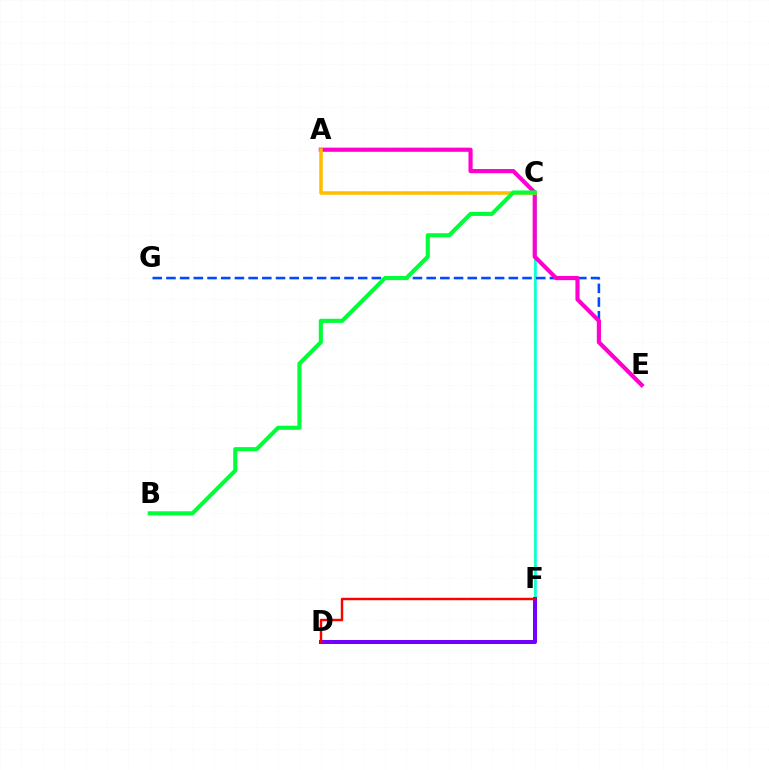{('C', 'F'): [{'color': '#84ff00', 'line_style': 'solid', 'thickness': 1.56}, {'color': '#00fff6', 'line_style': 'solid', 'thickness': 1.84}], ('E', 'G'): [{'color': '#004bff', 'line_style': 'dashed', 'thickness': 1.86}], ('A', 'E'): [{'color': '#ff00cf', 'line_style': 'solid', 'thickness': 2.99}], ('A', 'C'): [{'color': '#ffbd00', 'line_style': 'solid', 'thickness': 2.55}], ('D', 'F'): [{'color': '#7200ff', 'line_style': 'solid', 'thickness': 2.87}, {'color': '#ff0000', 'line_style': 'solid', 'thickness': 1.75}], ('B', 'C'): [{'color': '#00ff39', 'line_style': 'solid', 'thickness': 2.96}]}